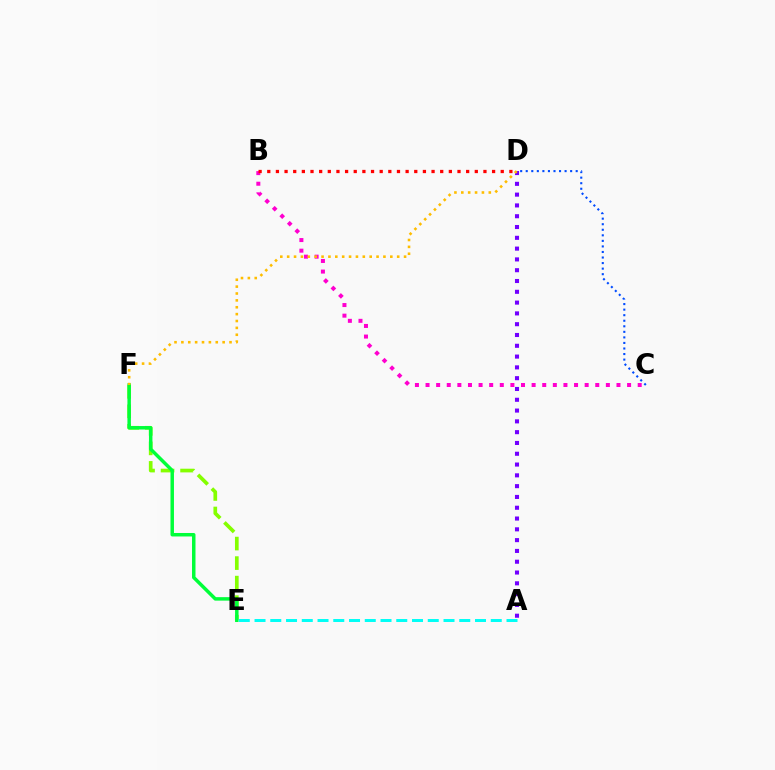{('E', 'F'): [{'color': '#84ff00', 'line_style': 'dashed', 'thickness': 2.65}, {'color': '#00ff39', 'line_style': 'solid', 'thickness': 2.5}], ('B', 'C'): [{'color': '#ff00cf', 'line_style': 'dotted', 'thickness': 2.88}], ('A', 'D'): [{'color': '#7200ff', 'line_style': 'dotted', 'thickness': 2.93}], ('A', 'E'): [{'color': '#00fff6', 'line_style': 'dashed', 'thickness': 2.14}], ('B', 'D'): [{'color': '#ff0000', 'line_style': 'dotted', 'thickness': 2.35}], ('D', 'F'): [{'color': '#ffbd00', 'line_style': 'dotted', 'thickness': 1.87}], ('C', 'D'): [{'color': '#004bff', 'line_style': 'dotted', 'thickness': 1.51}]}